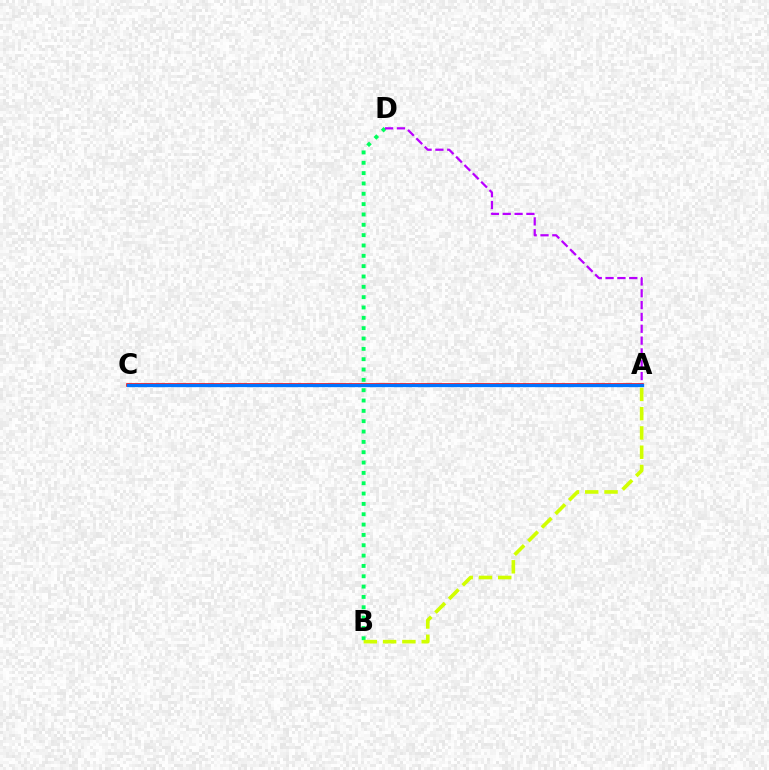{('A', 'C'): [{'color': '#ff0000', 'line_style': 'solid', 'thickness': 2.58}, {'color': '#0074ff', 'line_style': 'solid', 'thickness': 2.38}], ('B', 'D'): [{'color': '#00ff5c', 'line_style': 'dotted', 'thickness': 2.81}], ('A', 'B'): [{'color': '#d1ff00', 'line_style': 'dashed', 'thickness': 2.62}], ('A', 'D'): [{'color': '#b900ff', 'line_style': 'dashed', 'thickness': 1.61}]}